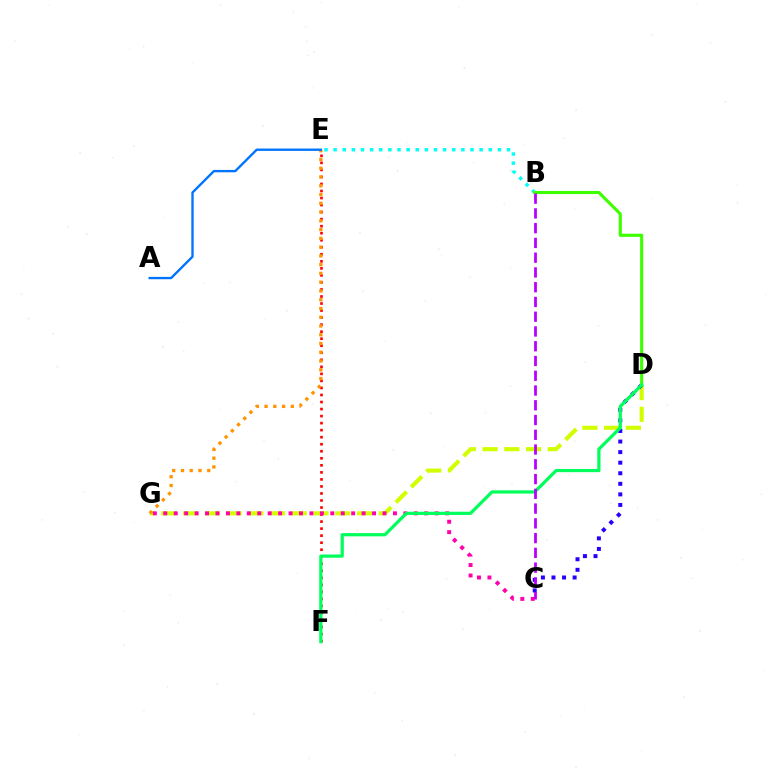{('D', 'G'): [{'color': '#d1ff00', 'line_style': 'dashed', 'thickness': 2.95}], ('E', 'F'): [{'color': '#ff0000', 'line_style': 'dotted', 'thickness': 1.91}], ('E', 'G'): [{'color': '#ff9400', 'line_style': 'dotted', 'thickness': 2.38}], ('B', 'E'): [{'color': '#00fff6', 'line_style': 'dotted', 'thickness': 2.48}], ('C', 'D'): [{'color': '#2500ff', 'line_style': 'dotted', 'thickness': 2.87}], ('C', 'G'): [{'color': '#ff00ac', 'line_style': 'dotted', 'thickness': 2.84}], ('A', 'E'): [{'color': '#0074ff', 'line_style': 'solid', 'thickness': 1.7}], ('B', 'D'): [{'color': '#3dff00', 'line_style': 'solid', 'thickness': 2.25}], ('D', 'F'): [{'color': '#00ff5c', 'line_style': 'solid', 'thickness': 2.32}], ('B', 'C'): [{'color': '#b900ff', 'line_style': 'dashed', 'thickness': 2.0}]}